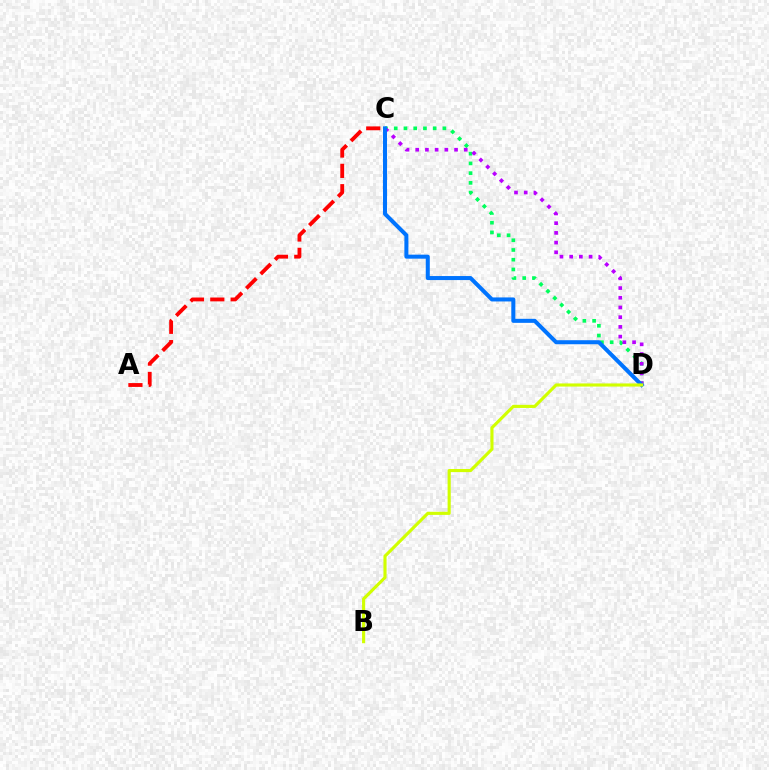{('C', 'D'): [{'color': '#00ff5c', 'line_style': 'dotted', 'thickness': 2.65}, {'color': '#b900ff', 'line_style': 'dotted', 'thickness': 2.64}, {'color': '#0074ff', 'line_style': 'solid', 'thickness': 2.9}], ('A', 'C'): [{'color': '#ff0000', 'line_style': 'dashed', 'thickness': 2.76}], ('B', 'D'): [{'color': '#d1ff00', 'line_style': 'solid', 'thickness': 2.25}]}